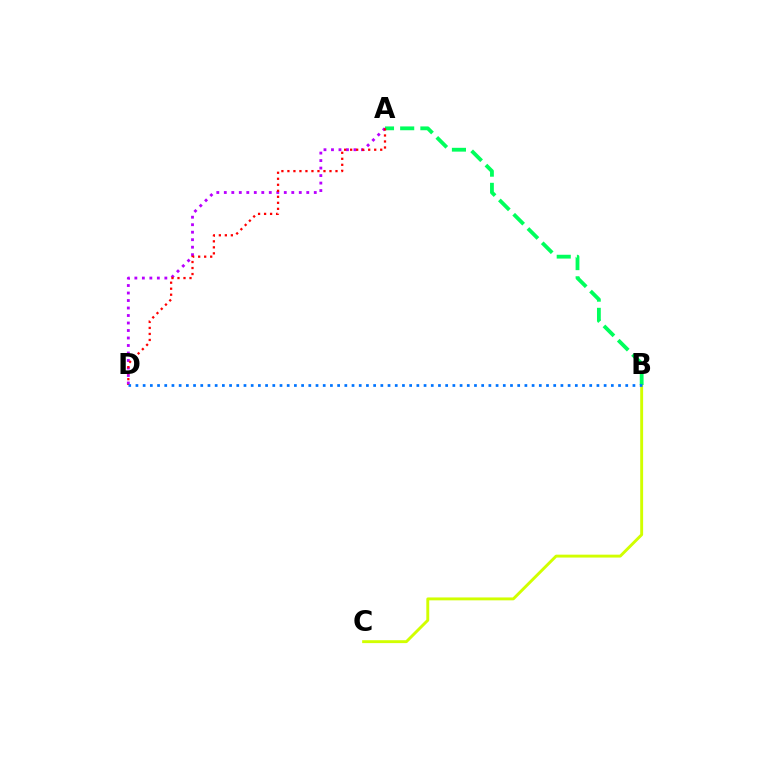{('B', 'C'): [{'color': '#d1ff00', 'line_style': 'solid', 'thickness': 2.09}], ('A', 'B'): [{'color': '#00ff5c', 'line_style': 'dashed', 'thickness': 2.74}], ('A', 'D'): [{'color': '#b900ff', 'line_style': 'dotted', 'thickness': 2.04}, {'color': '#ff0000', 'line_style': 'dotted', 'thickness': 1.63}], ('B', 'D'): [{'color': '#0074ff', 'line_style': 'dotted', 'thickness': 1.96}]}